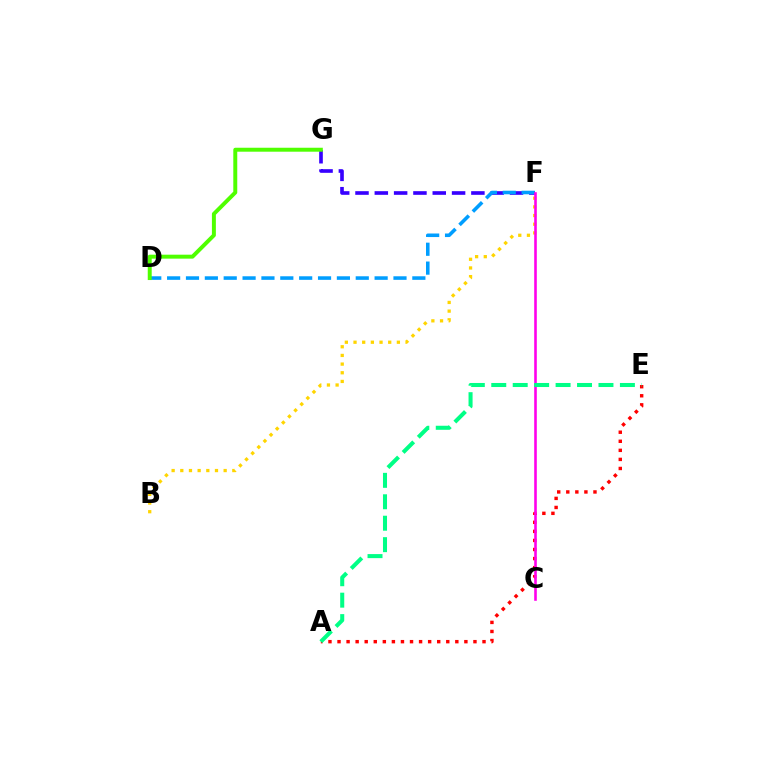{('F', 'G'): [{'color': '#3700ff', 'line_style': 'dashed', 'thickness': 2.62}], ('D', 'F'): [{'color': '#009eff', 'line_style': 'dashed', 'thickness': 2.56}], ('D', 'G'): [{'color': '#4fff00', 'line_style': 'solid', 'thickness': 2.85}], ('A', 'E'): [{'color': '#ff0000', 'line_style': 'dotted', 'thickness': 2.46}, {'color': '#00ff86', 'line_style': 'dashed', 'thickness': 2.91}], ('B', 'F'): [{'color': '#ffd500', 'line_style': 'dotted', 'thickness': 2.36}], ('C', 'F'): [{'color': '#ff00ed', 'line_style': 'solid', 'thickness': 1.87}]}